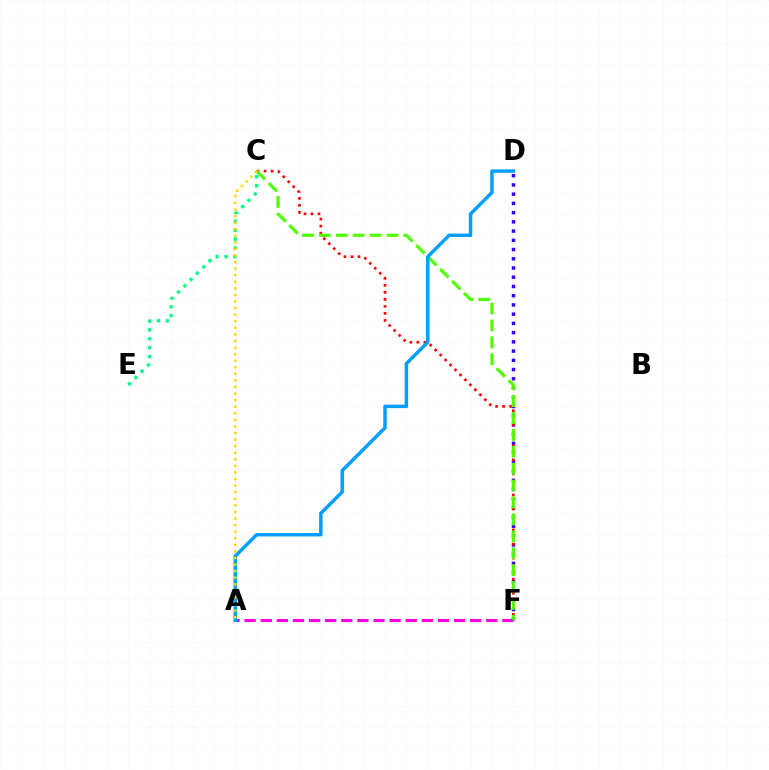{('A', 'F'): [{'color': '#ff00ed', 'line_style': 'dashed', 'thickness': 2.19}], ('D', 'F'): [{'color': '#3700ff', 'line_style': 'dotted', 'thickness': 2.51}], ('C', 'F'): [{'color': '#ff0000', 'line_style': 'dotted', 'thickness': 1.91}, {'color': '#4fff00', 'line_style': 'dashed', 'thickness': 2.3}], ('A', 'D'): [{'color': '#009eff', 'line_style': 'solid', 'thickness': 2.49}], ('C', 'E'): [{'color': '#00ff86', 'line_style': 'dotted', 'thickness': 2.42}], ('A', 'C'): [{'color': '#ffd500', 'line_style': 'dotted', 'thickness': 1.79}]}